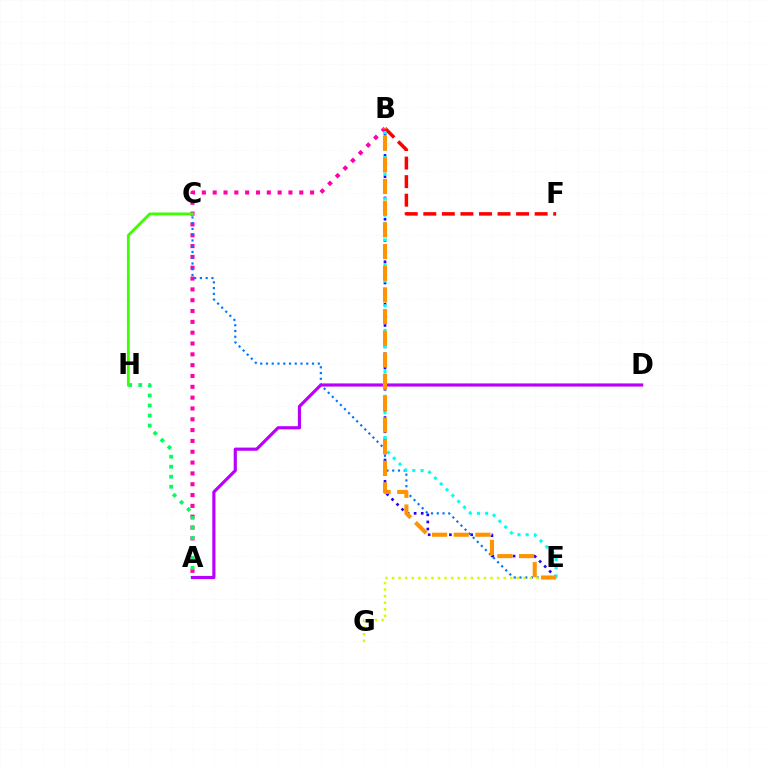{('B', 'E'): [{'color': '#2500ff', 'line_style': 'dotted', 'thickness': 1.92}, {'color': '#00fff6', 'line_style': 'dotted', 'thickness': 2.24}, {'color': '#ff9400', 'line_style': 'dashed', 'thickness': 2.95}], ('B', 'F'): [{'color': '#ff0000', 'line_style': 'dashed', 'thickness': 2.52}], ('A', 'B'): [{'color': '#ff00ac', 'line_style': 'dotted', 'thickness': 2.94}], ('A', 'H'): [{'color': '#00ff5c', 'line_style': 'dotted', 'thickness': 2.72}], ('C', 'E'): [{'color': '#0074ff', 'line_style': 'dotted', 'thickness': 1.56}], ('A', 'D'): [{'color': '#b900ff', 'line_style': 'solid', 'thickness': 2.28}], ('C', 'H'): [{'color': '#3dff00', 'line_style': 'solid', 'thickness': 2.01}], ('E', 'G'): [{'color': '#d1ff00', 'line_style': 'dotted', 'thickness': 1.78}]}